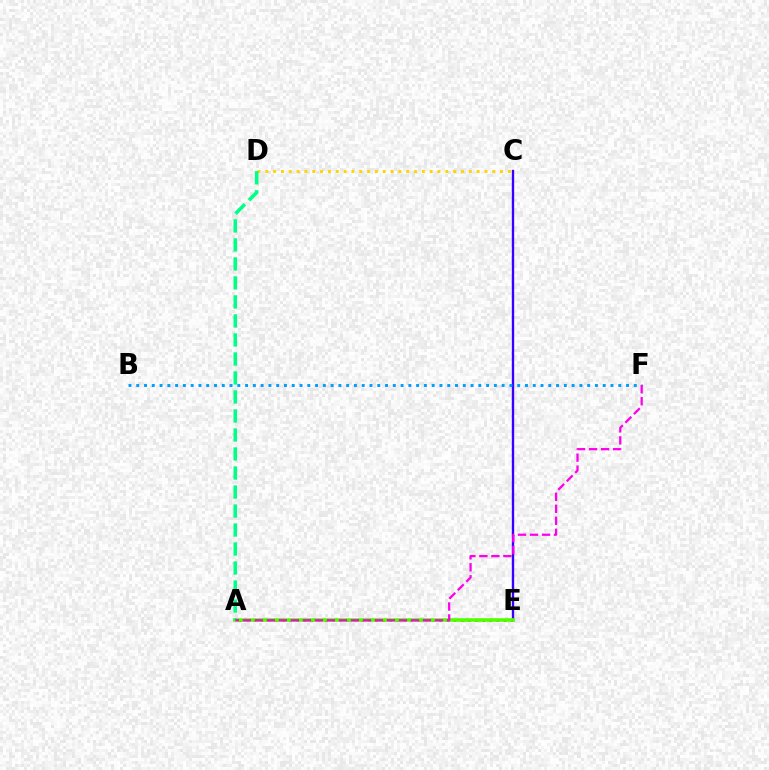{('C', 'E'): [{'color': '#3700ff', 'line_style': 'solid', 'thickness': 1.7}], ('A', 'E'): [{'color': '#ff0000', 'line_style': 'dotted', 'thickness': 1.94}, {'color': '#4fff00', 'line_style': 'solid', 'thickness': 2.59}], ('B', 'F'): [{'color': '#009eff', 'line_style': 'dotted', 'thickness': 2.11}], ('C', 'D'): [{'color': '#ffd500', 'line_style': 'dotted', 'thickness': 2.13}], ('A', 'D'): [{'color': '#00ff86', 'line_style': 'dashed', 'thickness': 2.58}], ('A', 'F'): [{'color': '#ff00ed', 'line_style': 'dashed', 'thickness': 1.63}]}